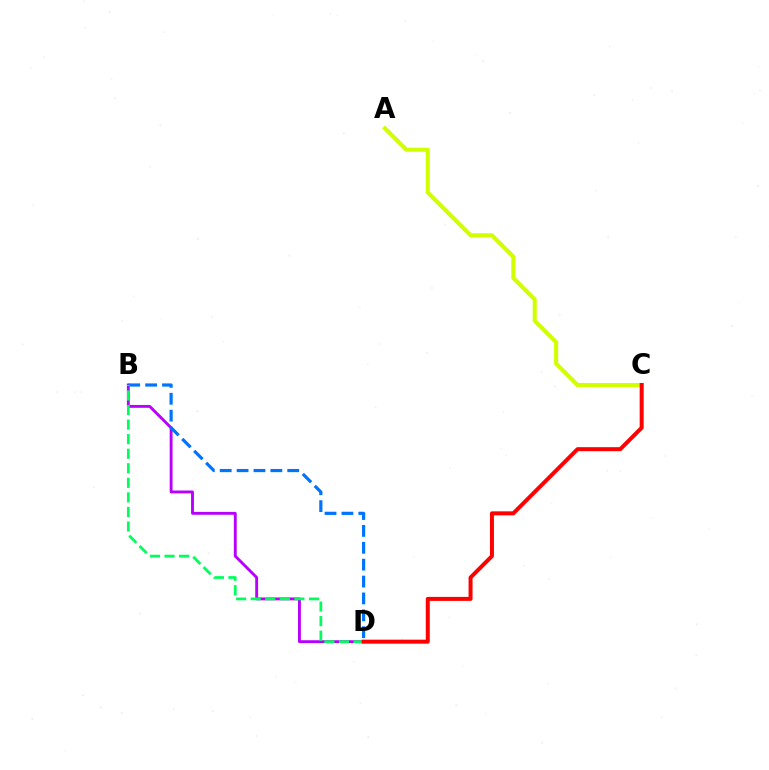{('B', 'D'): [{'color': '#b900ff', 'line_style': 'solid', 'thickness': 2.07}, {'color': '#0074ff', 'line_style': 'dashed', 'thickness': 2.29}, {'color': '#00ff5c', 'line_style': 'dashed', 'thickness': 1.98}], ('A', 'C'): [{'color': '#d1ff00', 'line_style': 'solid', 'thickness': 2.93}], ('C', 'D'): [{'color': '#ff0000', 'line_style': 'solid', 'thickness': 2.87}]}